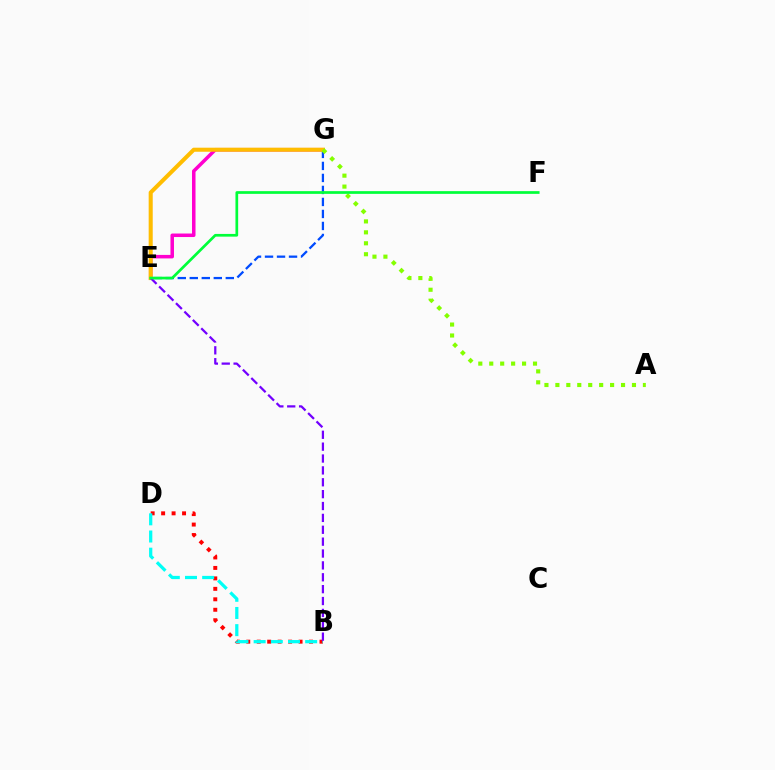{('E', 'G'): [{'color': '#004bff', 'line_style': 'dashed', 'thickness': 1.63}, {'color': '#ff00cf', 'line_style': 'solid', 'thickness': 2.53}, {'color': '#ffbd00', 'line_style': 'solid', 'thickness': 2.92}], ('B', 'D'): [{'color': '#ff0000', 'line_style': 'dotted', 'thickness': 2.84}, {'color': '#00fff6', 'line_style': 'dashed', 'thickness': 2.33}], ('A', 'G'): [{'color': '#84ff00', 'line_style': 'dotted', 'thickness': 2.97}], ('B', 'E'): [{'color': '#7200ff', 'line_style': 'dashed', 'thickness': 1.61}], ('E', 'F'): [{'color': '#00ff39', 'line_style': 'solid', 'thickness': 1.95}]}